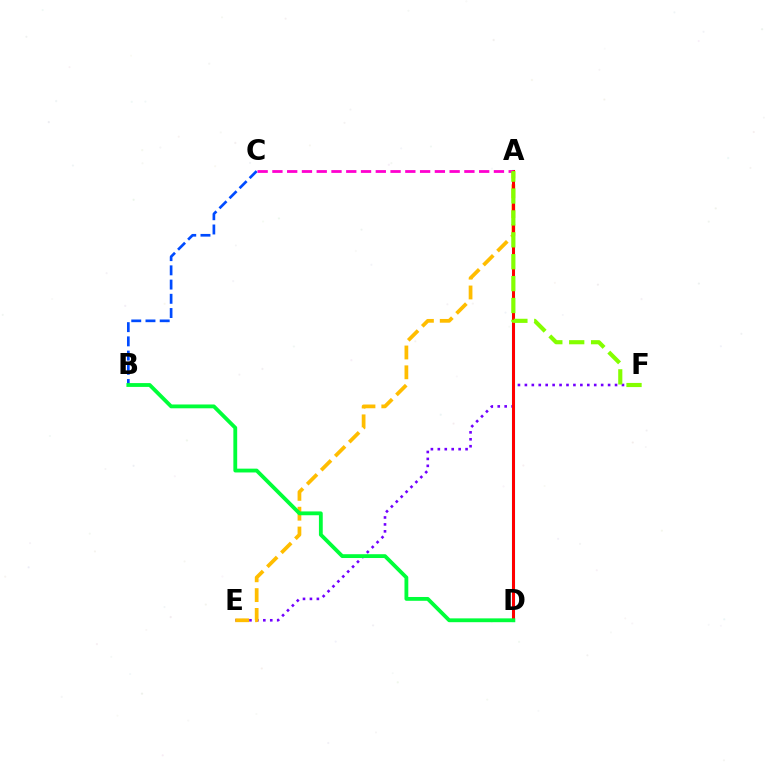{('B', 'C'): [{'color': '#004bff', 'line_style': 'dashed', 'thickness': 1.93}], ('E', 'F'): [{'color': '#7200ff', 'line_style': 'dotted', 'thickness': 1.88}], ('A', 'D'): [{'color': '#00fff6', 'line_style': 'solid', 'thickness': 2.25}, {'color': '#ff0000', 'line_style': 'solid', 'thickness': 2.17}], ('A', 'E'): [{'color': '#ffbd00', 'line_style': 'dashed', 'thickness': 2.69}], ('B', 'D'): [{'color': '#00ff39', 'line_style': 'solid', 'thickness': 2.75}], ('A', 'C'): [{'color': '#ff00cf', 'line_style': 'dashed', 'thickness': 2.01}], ('A', 'F'): [{'color': '#84ff00', 'line_style': 'dashed', 'thickness': 2.97}]}